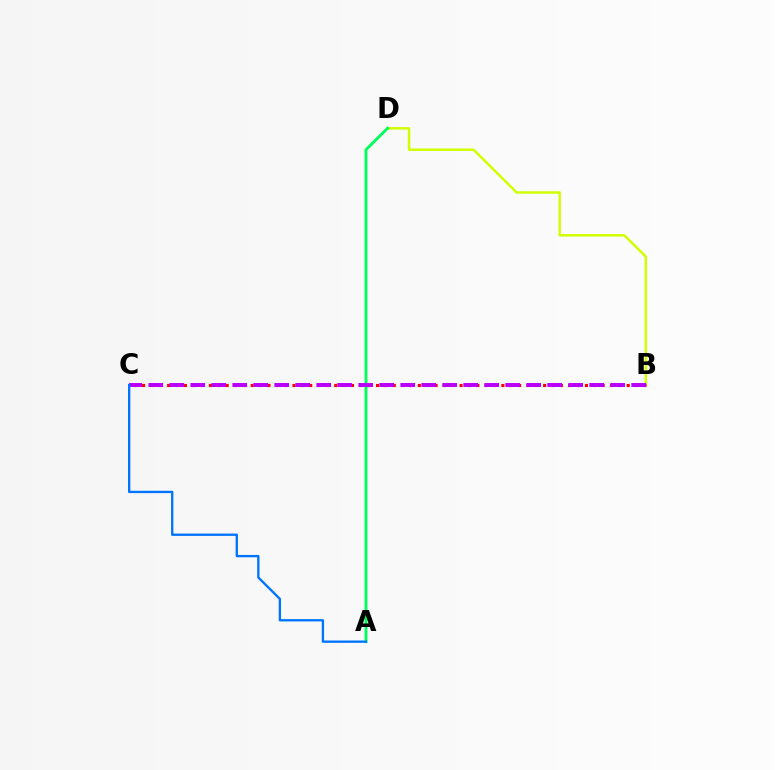{('B', 'D'): [{'color': '#d1ff00', 'line_style': 'solid', 'thickness': 1.79}], ('B', 'C'): [{'color': '#ff0000', 'line_style': 'dotted', 'thickness': 2.27}, {'color': '#b900ff', 'line_style': 'dashed', 'thickness': 2.85}], ('A', 'D'): [{'color': '#00ff5c', 'line_style': 'solid', 'thickness': 2.06}], ('A', 'C'): [{'color': '#0074ff', 'line_style': 'solid', 'thickness': 1.68}]}